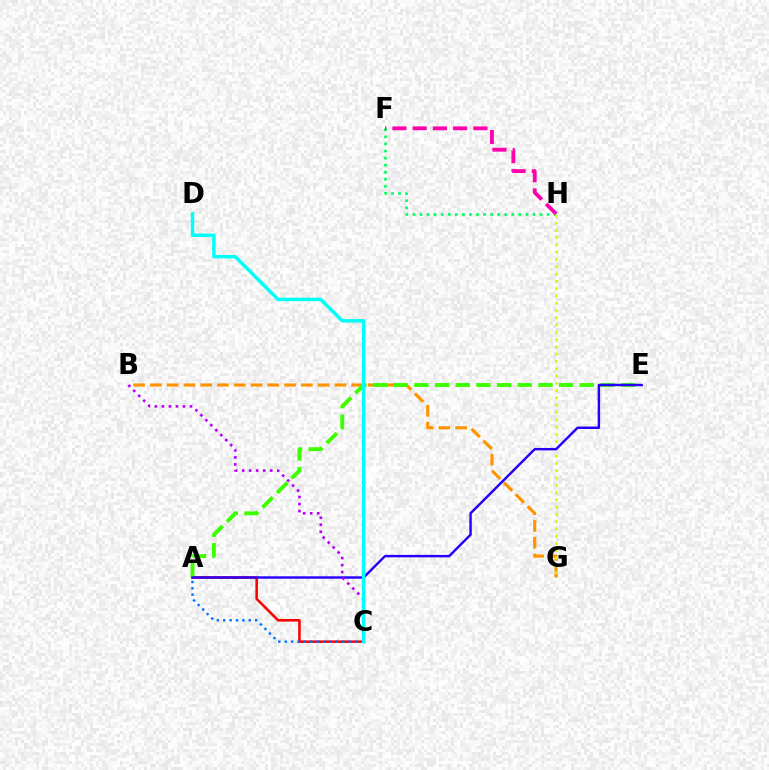{('B', 'G'): [{'color': '#ff9400', 'line_style': 'dashed', 'thickness': 2.28}], ('F', 'H'): [{'color': '#00ff5c', 'line_style': 'dotted', 'thickness': 1.92}, {'color': '#ff00ac', 'line_style': 'dashed', 'thickness': 2.75}], ('A', 'C'): [{'color': '#ff0000', 'line_style': 'solid', 'thickness': 1.84}, {'color': '#0074ff', 'line_style': 'dotted', 'thickness': 1.74}], ('G', 'H'): [{'color': '#d1ff00', 'line_style': 'dotted', 'thickness': 1.98}], ('A', 'E'): [{'color': '#3dff00', 'line_style': 'dashed', 'thickness': 2.81}, {'color': '#2500ff', 'line_style': 'solid', 'thickness': 1.75}], ('B', 'C'): [{'color': '#b900ff', 'line_style': 'dotted', 'thickness': 1.91}], ('C', 'D'): [{'color': '#00fff6', 'line_style': 'solid', 'thickness': 2.5}]}